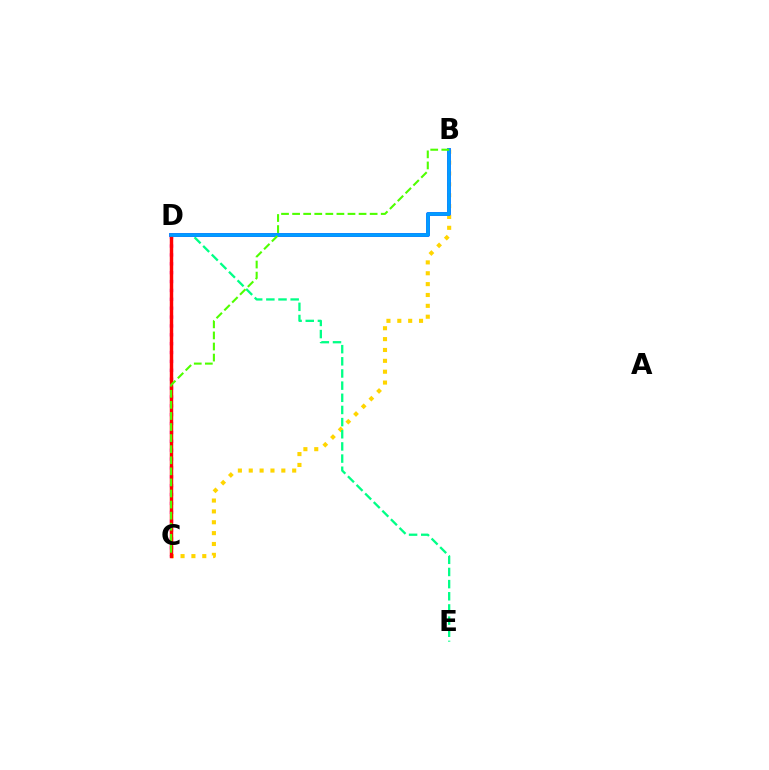{('C', 'D'): [{'color': '#ff00ed', 'line_style': 'dotted', 'thickness': 2.41}, {'color': '#ff0000', 'line_style': 'solid', 'thickness': 2.47}], ('B', 'C'): [{'color': '#ffd500', 'line_style': 'dotted', 'thickness': 2.95}, {'color': '#4fff00', 'line_style': 'dashed', 'thickness': 1.5}], ('D', 'E'): [{'color': '#00ff86', 'line_style': 'dashed', 'thickness': 1.65}], ('B', 'D'): [{'color': '#3700ff', 'line_style': 'solid', 'thickness': 2.63}, {'color': '#009eff', 'line_style': 'solid', 'thickness': 2.65}]}